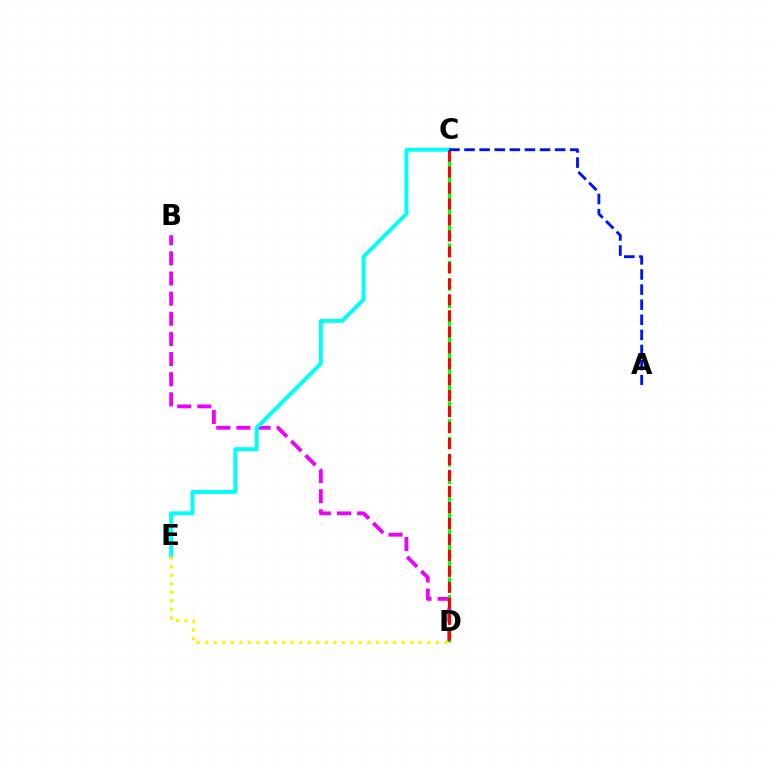{('B', 'D'): [{'color': '#ee00ff', 'line_style': 'dashed', 'thickness': 2.74}], ('C', 'D'): [{'color': '#08ff00', 'line_style': 'dashed', 'thickness': 2.39}, {'color': '#ff0000', 'line_style': 'dashed', 'thickness': 2.17}], ('C', 'E'): [{'color': '#00fff6', 'line_style': 'solid', 'thickness': 2.85}], ('D', 'E'): [{'color': '#fcf500', 'line_style': 'dotted', 'thickness': 2.32}], ('A', 'C'): [{'color': '#0010ff', 'line_style': 'dashed', 'thickness': 2.05}]}